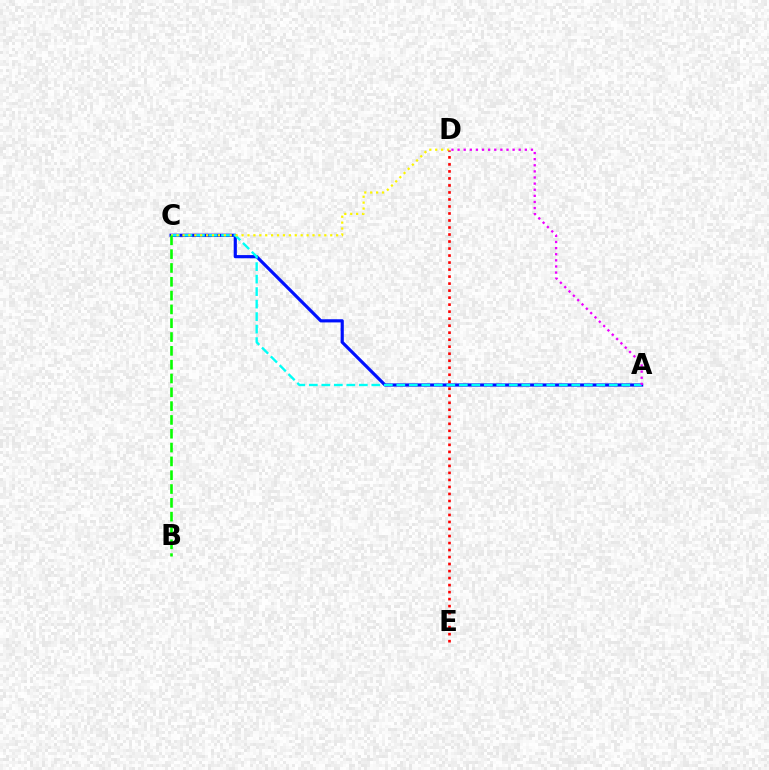{('A', 'C'): [{'color': '#0010ff', 'line_style': 'solid', 'thickness': 2.28}, {'color': '#00fff6', 'line_style': 'dashed', 'thickness': 1.7}], ('C', 'D'): [{'color': '#fcf500', 'line_style': 'dotted', 'thickness': 1.61}], ('B', 'C'): [{'color': '#08ff00', 'line_style': 'dashed', 'thickness': 1.88}], ('D', 'E'): [{'color': '#ff0000', 'line_style': 'dotted', 'thickness': 1.9}], ('A', 'D'): [{'color': '#ee00ff', 'line_style': 'dotted', 'thickness': 1.66}]}